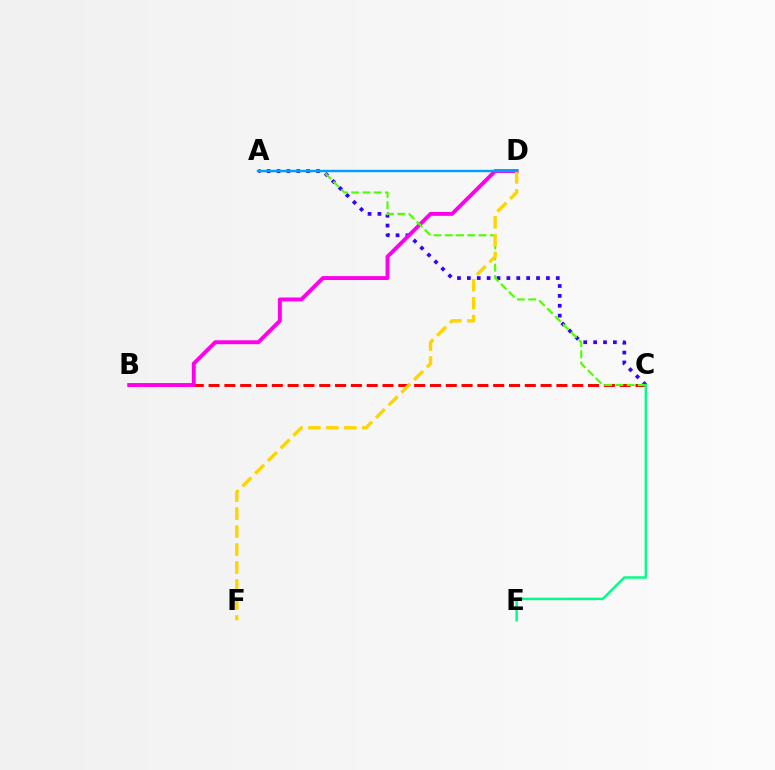{('A', 'C'): [{'color': '#3700ff', 'line_style': 'dotted', 'thickness': 2.68}, {'color': '#4fff00', 'line_style': 'dashed', 'thickness': 1.53}], ('B', 'C'): [{'color': '#ff0000', 'line_style': 'dashed', 'thickness': 2.15}], ('B', 'D'): [{'color': '#ff00ed', 'line_style': 'solid', 'thickness': 2.81}], ('D', 'F'): [{'color': '#ffd500', 'line_style': 'dashed', 'thickness': 2.44}], ('A', 'D'): [{'color': '#009eff', 'line_style': 'solid', 'thickness': 1.73}], ('C', 'E'): [{'color': '#00ff86', 'line_style': 'solid', 'thickness': 1.77}]}